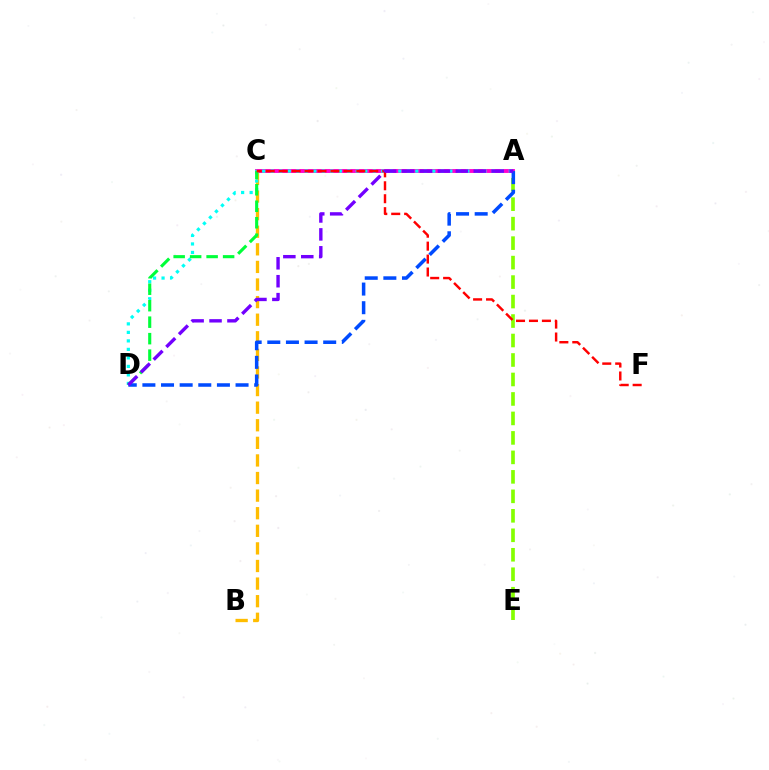{('A', 'C'): [{'color': '#ff00cf', 'line_style': 'solid', 'thickness': 2.78}], ('A', 'E'): [{'color': '#84ff00', 'line_style': 'dashed', 'thickness': 2.65}], ('B', 'C'): [{'color': '#ffbd00', 'line_style': 'dashed', 'thickness': 2.39}], ('A', 'D'): [{'color': '#00fff6', 'line_style': 'dotted', 'thickness': 2.31}, {'color': '#004bff', 'line_style': 'dashed', 'thickness': 2.53}, {'color': '#7200ff', 'line_style': 'dashed', 'thickness': 2.43}], ('C', 'D'): [{'color': '#00ff39', 'line_style': 'dashed', 'thickness': 2.24}], ('C', 'F'): [{'color': '#ff0000', 'line_style': 'dashed', 'thickness': 1.76}]}